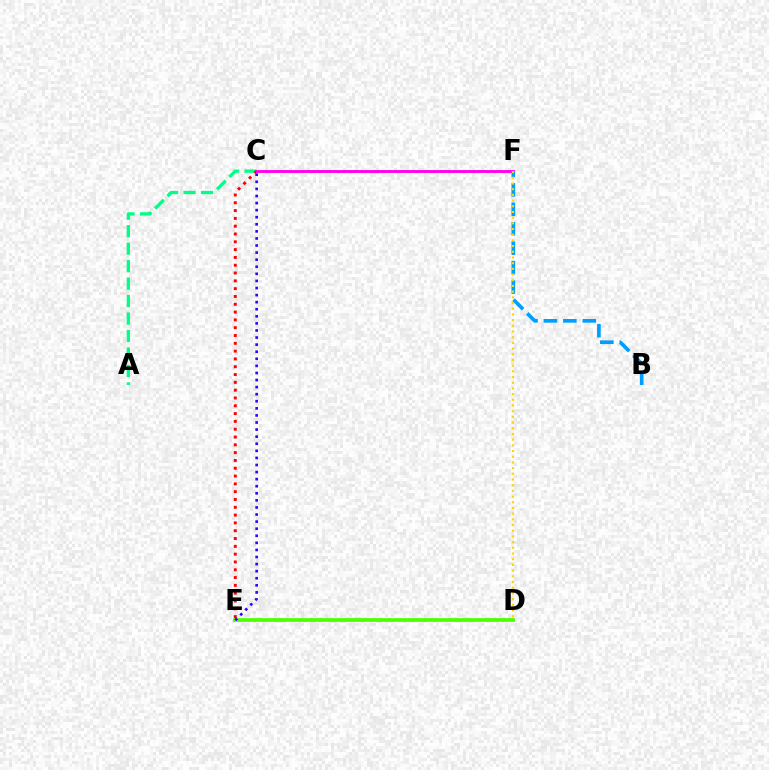{('D', 'E'): [{'color': '#4fff00', 'line_style': 'solid', 'thickness': 2.68}], ('A', 'C'): [{'color': '#00ff86', 'line_style': 'dashed', 'thickness': 2.37}], ('C', 'E'): [{'color': '#ff0000', 'line_style': 'dotted', 'thickness': 2.12}, {'color': '#3700ff', 'line_style': 'dotted', 'thickness': 1.92}], ('C', 'F'): [{'color': '#ff00ed', 'line_style': 'solid', 'thickness': 2.07}], ('B', 'F'): [{'color': '#009eff', 'line_style': 'dashed', 'thickness': 2.64}], ('D', 'F'): [{'color': '#ffd500', 'line_style': 'dotted', 'thickness': 1.55}]}